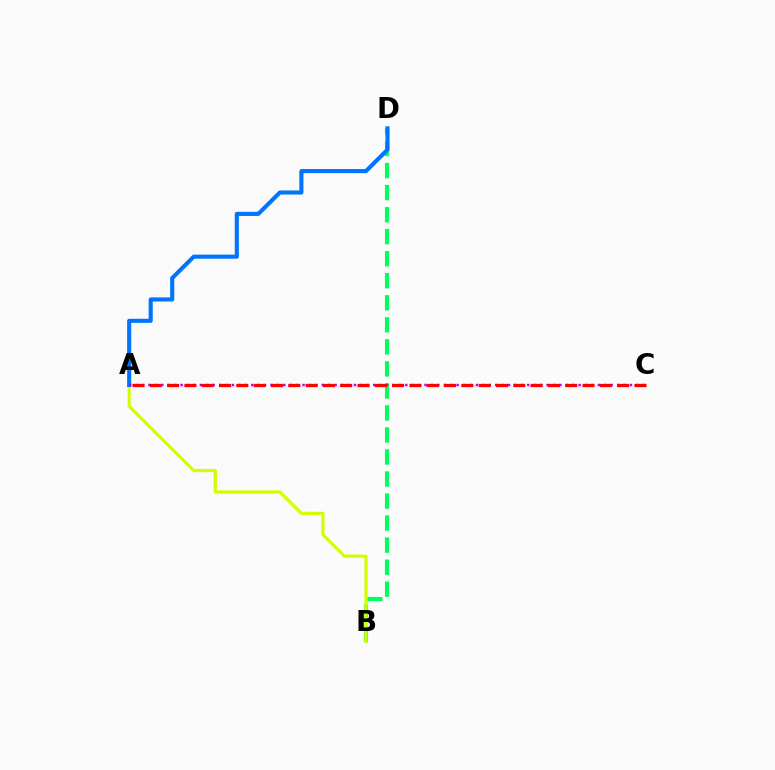{('B', 'D'): [{'color': '#00ff5c', 'line_style': 'dashed', 'thickness': 2.99}], ('A', 'B'): [{'color': '#d1ff00', 'line_style': 'solid', 'thickness': 2.29}], ('A', 'D'): [{'color': '#0074ff', 'line_style': 'solid', 'thickness': 2.95}], ('A', 'C'): [{'color': '#b900ff', 'line_style': 'dotted', 'thickness': 1.74}, {'color': '#ff0000', 'line_style': 'dashed', 'thickness': 2.35}]}